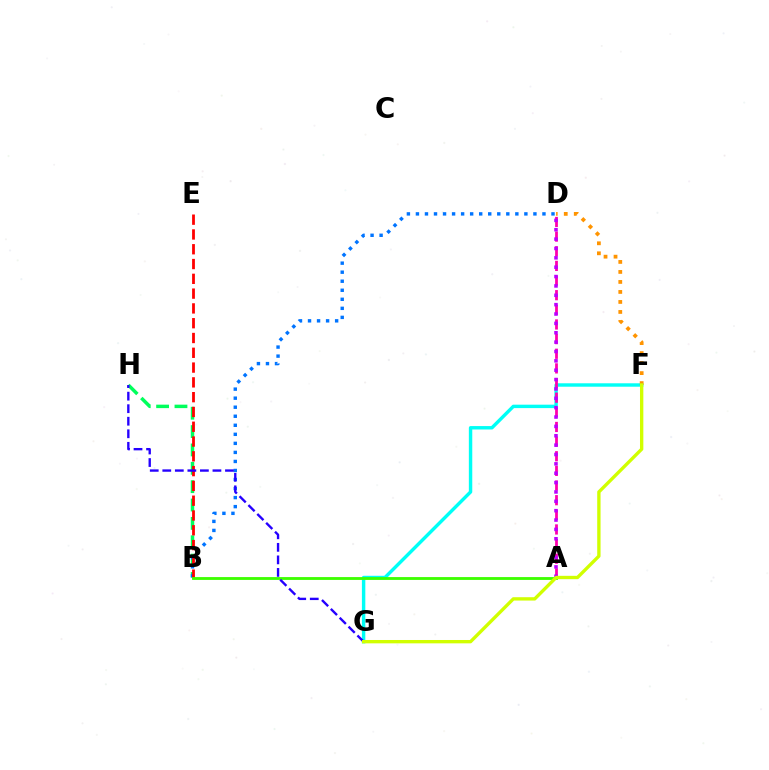{('B', 'H'): [{'color': '#00ff5c', 'line_style': 'dashed', 'thickness': 2.49}], ('B', 'D'): [{'color': '#0074ff', 'line_style': 'dotted', 'thickness': 2.46}], ('B', 'E'): [{'color': '#ff0000', 'line_style': 'dashed', 'thickness': 2.01}], ('F', 'G'): [{'color': '#00fff6', 'line_style': 'solid', 'thickness': 2.47}, {'color': '#d1ff00', 'line_style': 'solid', 'thickness': 2.41}], ('D', 'F'): [{'color': '#ff9400', 'line_style': 'dotted', 'thickness': 2.72}], ('A', 'D'): [{'color': '#ff00ac', 'line_style': 'dashed', 'thickness': 1.99}, {'color': '#b900ff', 'line_style': 'dotted', 'thickness': 2.54}], ('A', 'B'): [{'color': '#3dff00', 'line_style': 'solid', 'thickness': 2.04}], ('G', 'H'): [{'color': '#2500ff', 'line_style': 'dashed', 'thickness': 1.7}]}